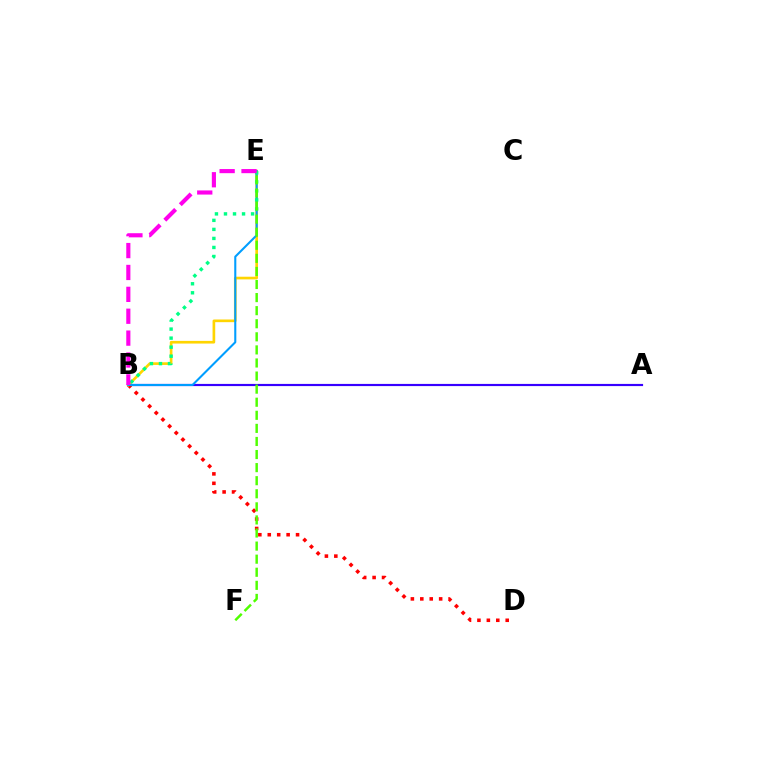{('A', 'B'): [{'color': '#3700ff', 'line_style': 'solid', 'thickness': 1.56}], ('B', 'D'): [{'color': '#ff0000', 'line_style': 'dotted', 'thickness': 2.56}], ('B', 'E'): [{'color': '#ffd500', 'line_style': 'solid', 'thickness': 1.92}, {'color': '#009eff', 'line_style': 'solid', 'thickness': 1.5}, {'color': '#00ff86', 'line_style': 'dotted', 'thickness': 2.45}, {'color': '#ff00ed', 'line_style': 'dashed', 'thickness': 2.97}], ('E', 'F'): [{'color': '#4fff00', 'line_style': 'dashed', 'thickness': 1.78}]}